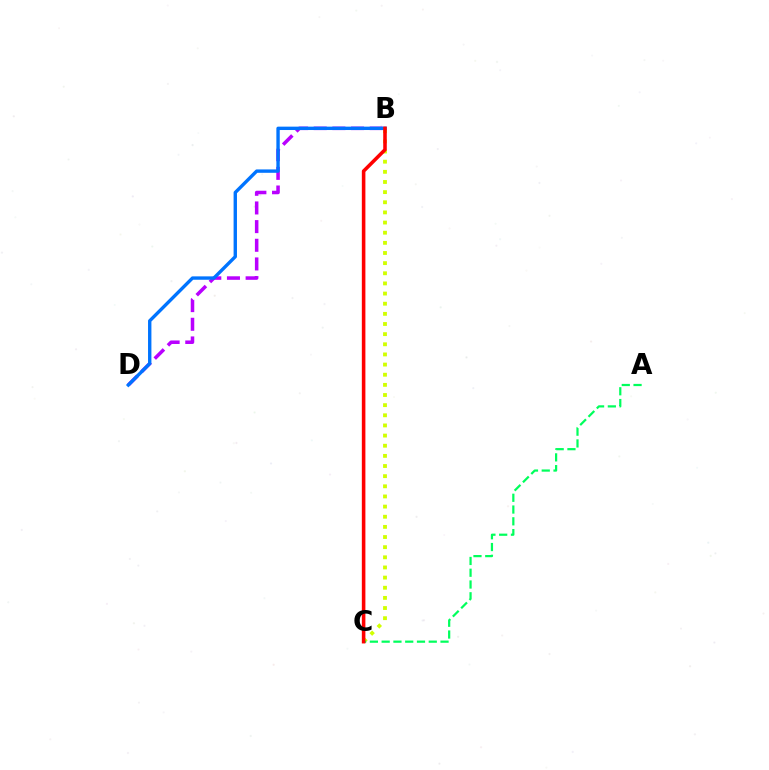{('B', 'C'): [{'color': '#d1ff00', 'line_style': 'dotted', 'thickness': 2.76}, {'color': '#ff0000', 'line_style': 'solid', 'thickness': 2.57}], ('B', 'D'): [{'color': '#b900ff', 'line_style': 'dashed', 'thickness': 2.54}, {'color': '#0074ff', 'line_style': 'solid', 'thickness': 2.43}], ('A', 'C'): [{'color': '#00ff5c', 'line_style': 'dashed', 'thickness': 1.6}]}